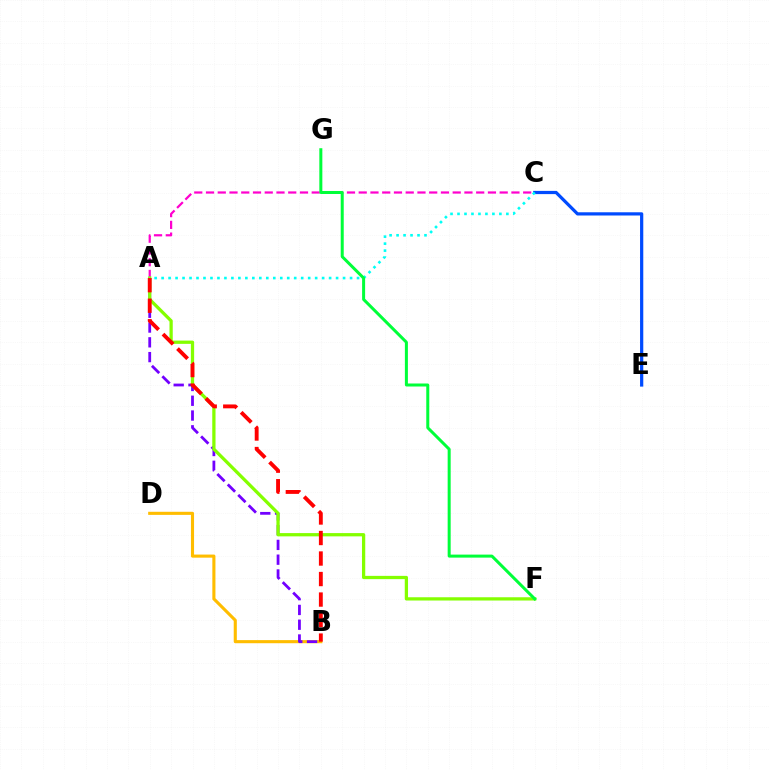{('A', 'C'): [{'color': '#ff00cf', 'line_style': 'dashed', 'thickness': 1.6}, {'color': '#00fff6', 'line_style': 'dotted', 'thickness': 1.9}], ('B', 'D'): [{'color': '#ffbd00', 'line_style': 'solid', 'thickness': 2.23}], ('A', 'B'): [{'color': '#7200ff', 'line_style': 'dashed', 'thickness': 2.01}, {'color': '#ff0000', 'line_style': 'dashed', 'thickness': 2.79}], ('C', 'E'): [{'color': '#004bff', 'line_style': 'solid', 'thickness': 2.32}], ('A', 'F'): [{'color': '#84ff00', 'line_style': 'solid', 'thickness': 2.35}], ('F', 'G'): [{'color': '#00ff39', 'line_style': 'solid', 'thickness': 2.17}]}